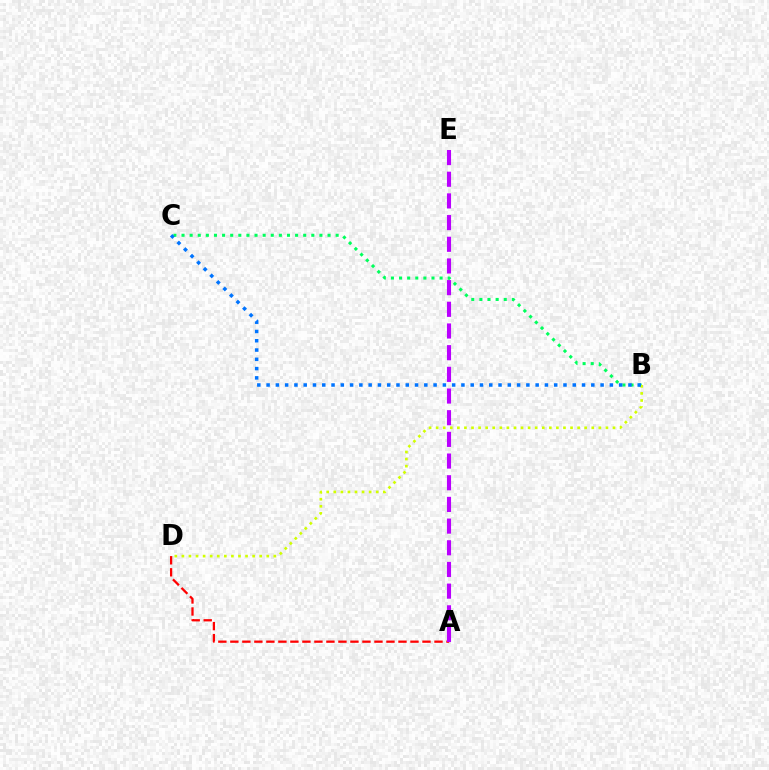{('B', 'C'): [{'color': '#00ff5c', 'line_style': 'dotted', 'thickness': 2.2}, {'color': '#0074ff', 'line_style': 'dotted', 'thickness': 2.52}], ('A', 'D'): [{'color': '#ff0000', 'line_style': 'dashed', 'thickness': 1.63}], ('B', 'D'): [{'color': '#d1ff00', 'line_style': 'dotted', 'thickness': 1.92}], ('A', 'E'): [{'color': '#b900ff', 'line_style': 'dashed', 'thickness': 2.94}]}